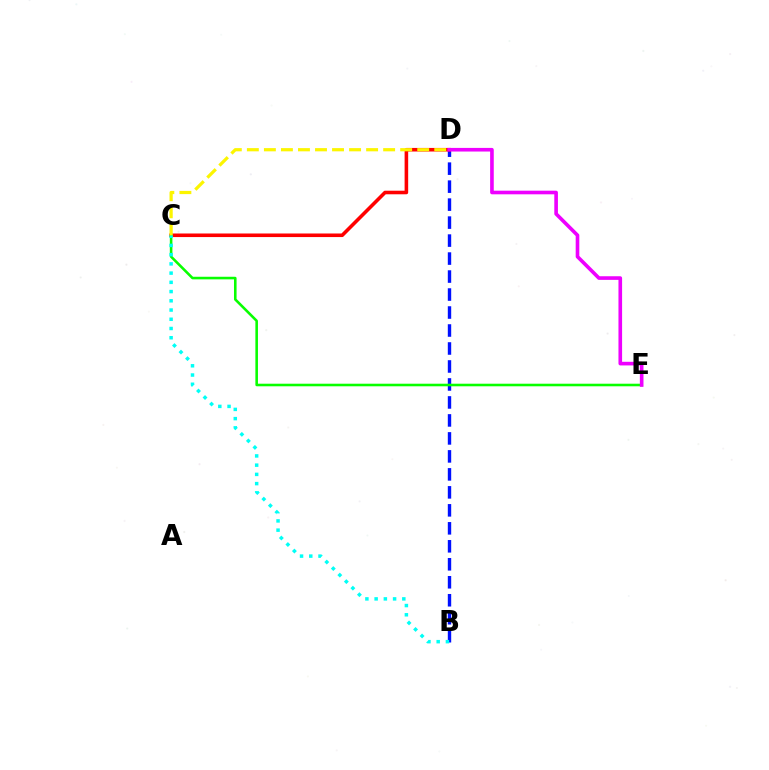{('B', 'D'): [{'color': '#0010ff', 'line_style': 'dashed', 'thickness': 2.44}], ('C', 'D'): [{'color': '#ff0000', 'line_style': 'solid', 'thickness': 2.58}, {'color': '#fcf500', 'line_style': 'dashed', 'thickness': 2.31}], ('C', 'E'): [{'color': '#08ff00', 'line_style': 'solid', 'thickness': 1.86}], ('B', 'C'): [{'color': '#00fff6', 'line_style': 'dotted', 'thickness': 2.51}], ('D', 'E'): [{'color': '#ee00ff', 'line_style': 'solid', 'thickness': 2.61}]}